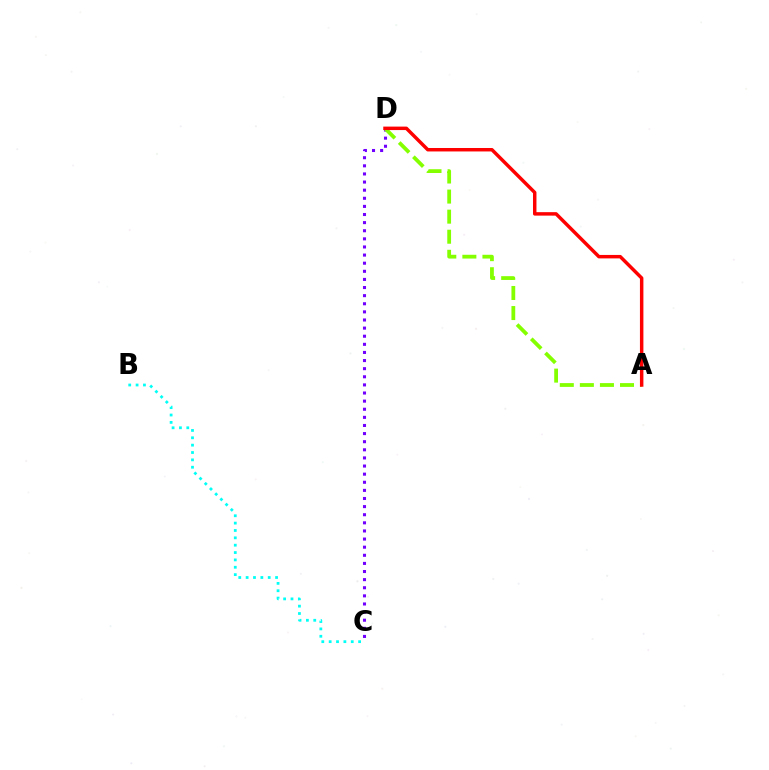{('C', 'D'): [{'color': '#7200ff', 'line_style': 'dotted', 'thickness': 2.2}], ('A', 'D'): [{'color': '#84ff00', 'line_style': 'dashed', 'thickness': 2.73}, {'color': '#ff0000', 'line_style': 'solid', 'thickness': 2.49}], ('B', 'C'): [{'color': '#00fff6', 'line_style': 'dotted', 'thickness': 2.0}]}